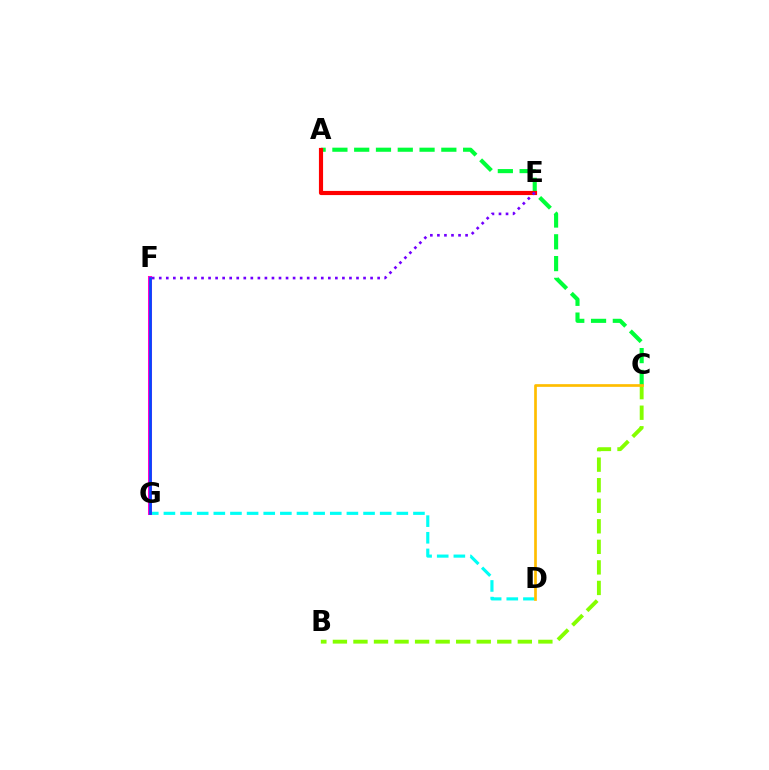{('A', 'C'): [{'color': '#00ff39', 'line_style': 'dashed', 'thickness': 2.96}], ('A', 'E'): [{'color': '#ff0000', 'line_style': 'solid', 'thickness': 2.99}], ('D', 'G'): [{'color': '#00fff6', 'line_style': 'dashed', 'thickness': 2.26}], ('F', 'G'): [{'color': '#ff00cf', 'line_style': 'solid', 'thickness': 2.9}, {'color': '#004bff', 'line_style': 'solid', 'thickness': 1.91}], ('B', 'C'): [{'color': '#84ff00', 'line_style': 'dashed', 'thickness': 2.79}], ('C', 'D'): [{'color': '#ffbd00', 'line_style': 'solid', 'thickness': 1.94}], ('E', 'F'): [{'color': '#7200ff', 'line_style': 'dotted', 'thickness': 1.91}]}